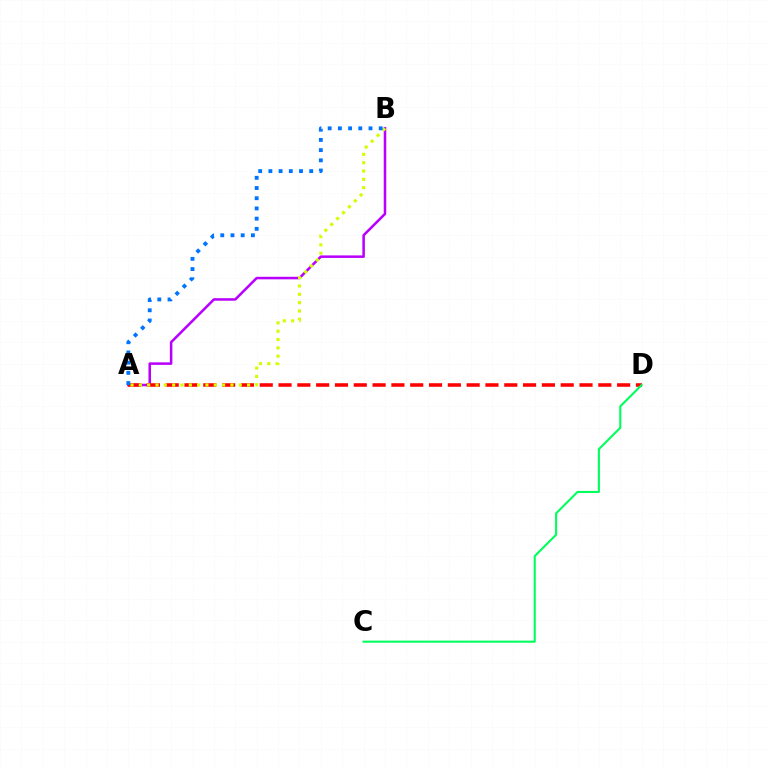{('A', 'B'): [{'color': '#b900ff', 'line_style': 'solid', 'thickness': 1.83}, {'color': '#d1ff00', 'line_style': 'dotted', 'thickness': 2.26}, {'color': '#0074ff', 'line_style': 'dotted', 'thickness': 2.77}], ('A', 'D'): [{'color': '#ff0000', 'line_style': 'dashed', 'thickness': 2.56}], ('C', 'D'): [{'color': '#00ff5c', 'line_style': 'solid', 'thickness': 1.51}]}